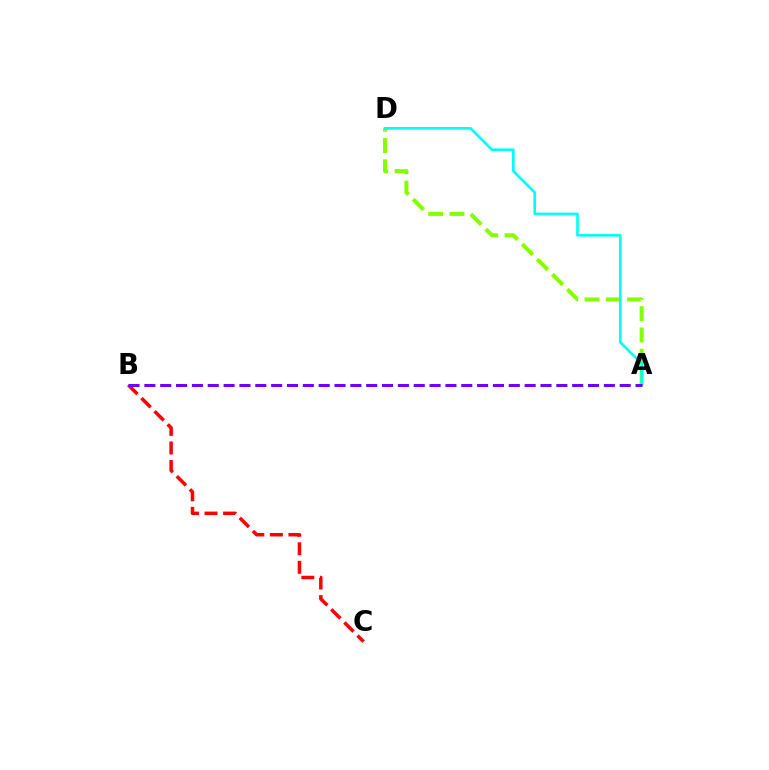{('B', 'C'): [{'color': '#ff0000', 'line_style': 'dashed', 'thickness': 2.52}], ('A', 'D'): [{'color': '#84ff00', 'line_style': 'dashed', 'thickness': 2.89}, {'color': '#00fff6', 'line_style': 'solid', 'thickness': 1.91}], ('A', 'B'): [{'color': '#7200ff', 'line_style': 'dashed', 'thickness': 2.15}]}